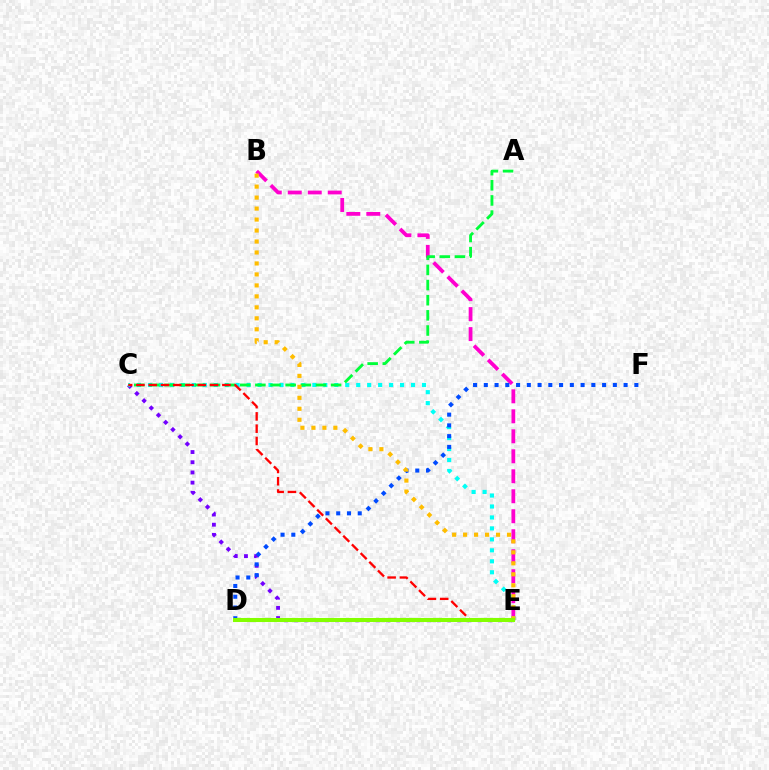{('C', 'E'): [{'color': '#7200ff', 'line_style': 'dotted', 'thickness': 2.77}, {'color': '#00fff6', 'line_style': 'dotted', 'thickness': 2.98}, {'color': '#ff0000', 'line_style': 'dashed', 'thickness': 1.67}], ('B', 'E'): [{'color': '#ff00cf', 'line_style': 'dashed', 'thickness': 2.72}, {'color': '#ffbd00', 'line_style': 'dotted', 'thickness': 2.98}], ('D', 'F'): [{'color': '#004bff', 'line_style': 'dotted', 'thickness': 2.92}], ('A', 'C'): [{'color': '#00ff39', 'line_style': 'dashed', 'thickness': 2.06}], ('D', 'E'): [{'color': '#84ff00', 'line_style': 'solid', 'thickness': 2.94}]}